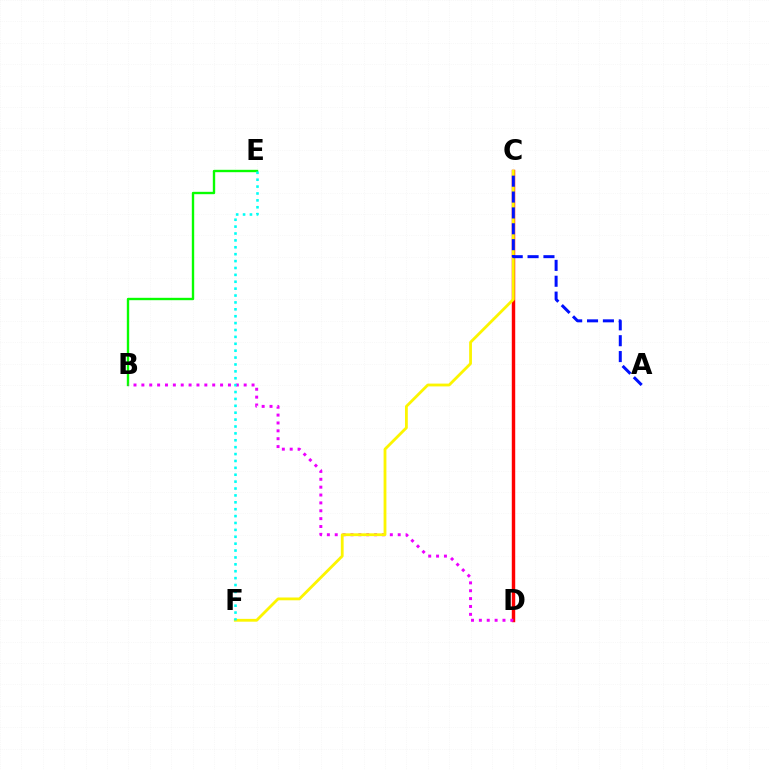{('C', 'D'): [{'color': '#ff0000', 'line_style': 'solid', 'thickness': 2.47}], ('B', 'E'): [{'color': '#08ff00', 'line_style': 'solid', 'thickness': 1.71}], ('B', 'D'): [{'color': '#ee00ff', 'line_style': 'dotted', 'thickness': 2.14}], ('C', 'F'): [{'color': '#fcf500', 'line_style': 'solid', 'thickness': 2.02}], ('E', 'F'): [{'color': '#00fff6', 'line_style': 'dotted', 'thickness': 1.87}], ('A', 'C'): [{'color': '#0010ff', 'line_style': 'dashed', 'thickness': 2.16}]}